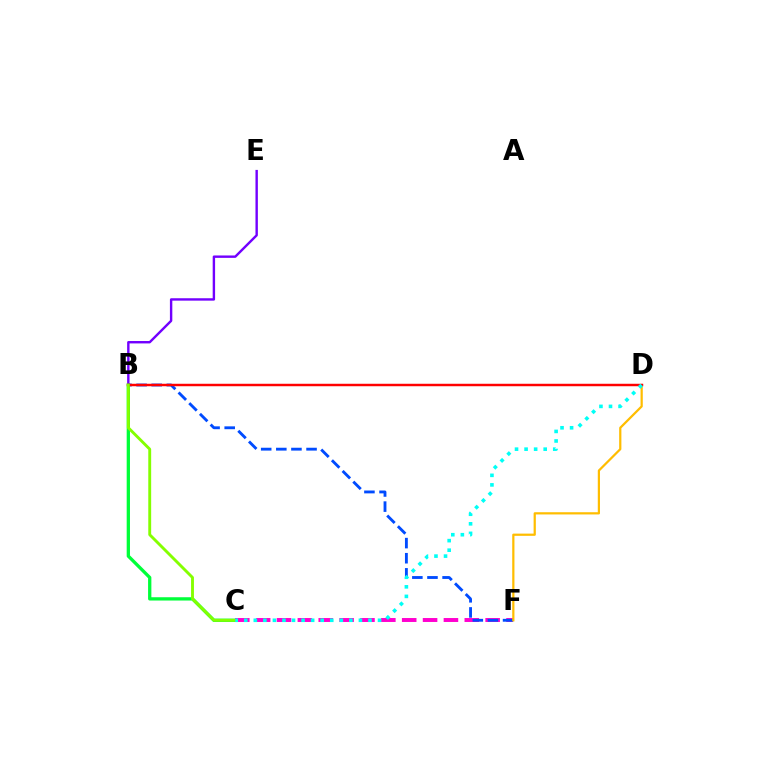{('B', 'C'): [{'color': '#00ff39', 'line_style': 'solid', 'thickness': 2.37}, {'color': '#84ff00', 'line_style': 'solid', 'thickness': 2.08}], ('C', 'F'): [{'color': '#ff00cf', 'line_style': 'dashed', 'thickness': 2.83}], ('B', 'E'): [{'color': '#7200ff', 'line_style': 'solid', 'thickness': 1.73}], ('B', 'F'): [{'color': '#004bff', 'line_style': 'dashed', 'thickness': 2.05}], ('D', 'F'): [{'color': '#ffbd00', 'line_style': 'solid', 'thickness': 1.6}], ('B', 'D'): [{'color': '#ff0000', 'line_style': 'solid', 'thickness': 1.77}], ('C', 'D'): [{'color': '#00fff6', 'line_style': 'dotted', 'thickness': 2.6}]}